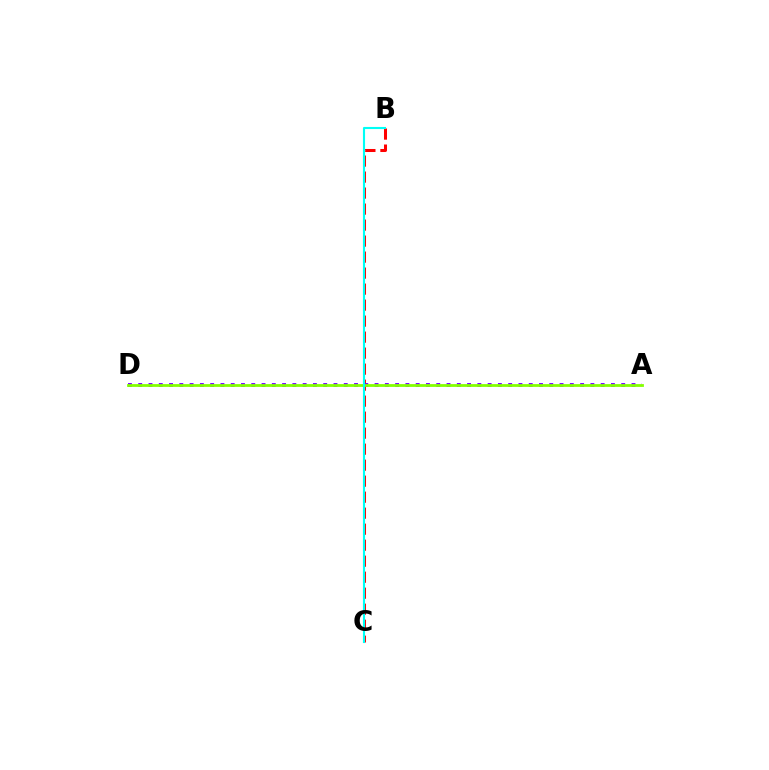{('B', 'C'): [{'color': '#ff0000', 'line_style': 'dashed', 'thickness': 2.17}, {'color': '#00fff6', 'line_style': 'solid', 'thickness': 1.52}], ('A', 'D'): [{'color': '#7200ff', 'line_style': 'dotted', 'thickness': 2.79}, {'color': '#84ff00', 'line_style': 'solid', 'thickness': 2.0}]}